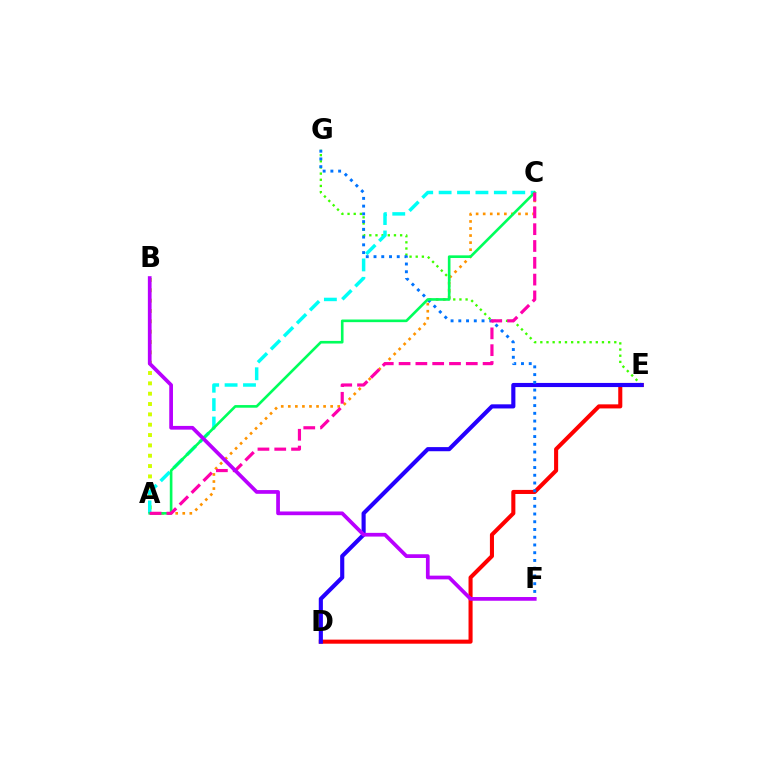{('E', 'G'): [{'color': '#3dff00', 'line_style': 'dotted', 'thickness': 1.67}], ('D', 'E'): [{'color': '#ff0000', 'line_style': 'solid', 'thickness': 2.93}, {'color': '#2500ff', 'line_style': 'solid', 'thickness': 2.97}], ('A', 'B'): [{'color': '#d1ff00', 'line_style': 'dotted', 'thickness': 2.81}], ('A', 'C'): [{'color': '#ff9400', 'line_style': 'dotted', 'thickness': 1.92}, {'color': '#00fff6', 'line_style': 'dashed', 'thickness': 2.5}, {'color': '#00ff5c', 'line_style': 'solid', 'thickness': 1.9}, {'color': '#ff00ac', 'line_style': 'dashed', 'thickness': 2.28}], ('F', 'G'): [{'color': '#0074ff', 'line_style': 'dotted', 'thickness': 2.1}], ('B', 'F'): [{'color': '#b900ff', 'line_style': 'solid', 'thickness': 2.68}]}